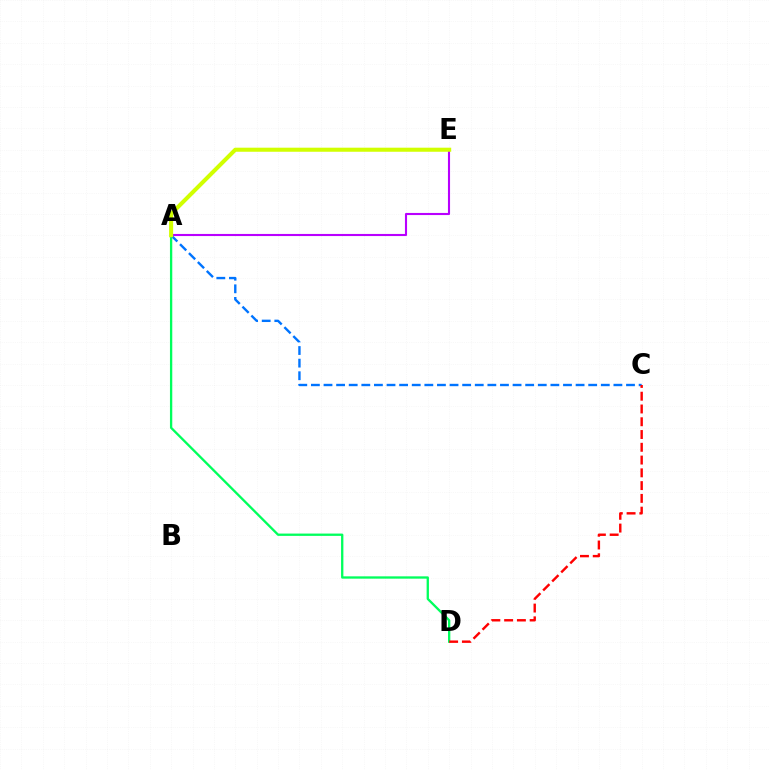{('A', 'D'): [{'color': '#00ff5c', 'line_style': 'solid', 'thickness': 1.67}], ('A', 'E'): [{'color': '#b900ff', 'line_style': 'solid', 'thickness': 1.52}, {'color': '#d1ff00', 'line_style': 'solid', 'thickness': 2.93}], ('A', 'C'): [{'color': '#0074ff', 'line_style': 'dashed', 'thickness': 1.71}], ('C', 'D'): [{'color': '#ff0000', 'line_style': 'dashed', 'thickness': 1.73}]}